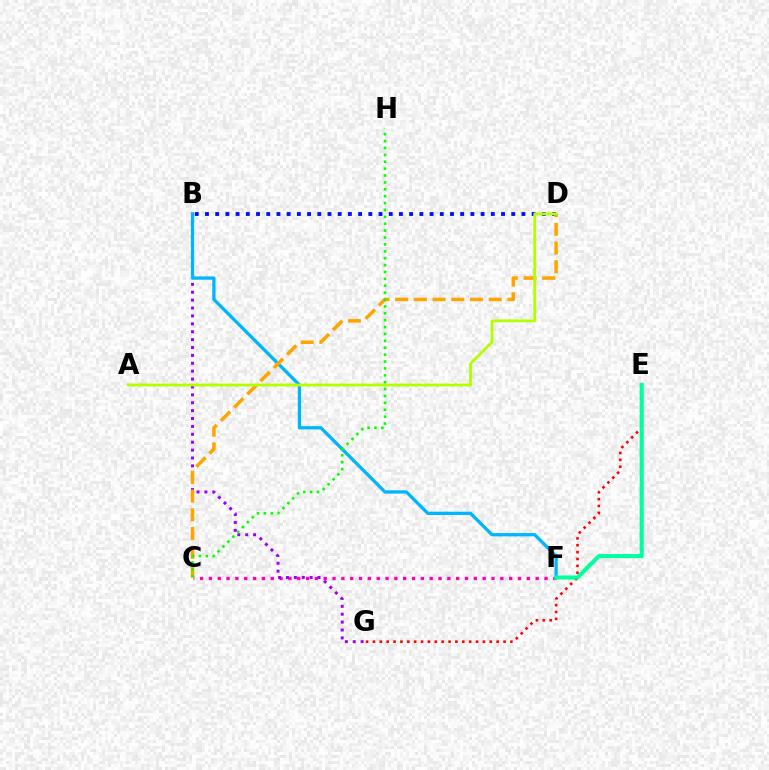{('C', 'F'): [{'color': '#ff00bd', 'line_style': 'dotted', 'thickness': 2.4}], ('B', 'G'): [{'color': '#9b00ff', 'line_style': 'dotted', 'thickness': 2.14}], ('B', 'F'): [{'color': '#00b5ff', 'line_style': 'solid', 'thickness': 2.35}], ('B', 'D'): [{'color': '#0010ff', 'line_style': 'dotted', 'thickness': 2.77}], ('E', 'G'): [{'color': '#ff0000', 'line_style': 'dotted', 'thickness': 1.87}], ('C', 'D'): [{'color': '#ffa500', 'line_style': 'dashed', 'thickness': 2.54}], ('E', 'F'): [{'color': '#00ff9d', 'line_style': 'solid', 'thickness': 2.95}], ('A', 'D'): [{'color': '#b3ff00', 'line_style': 'solid', 'thickness': 2.02}], ('C', 'H'): [{'color': '#08ff00', 'line_style': 'dotted', 'thickness': 1.87}]}